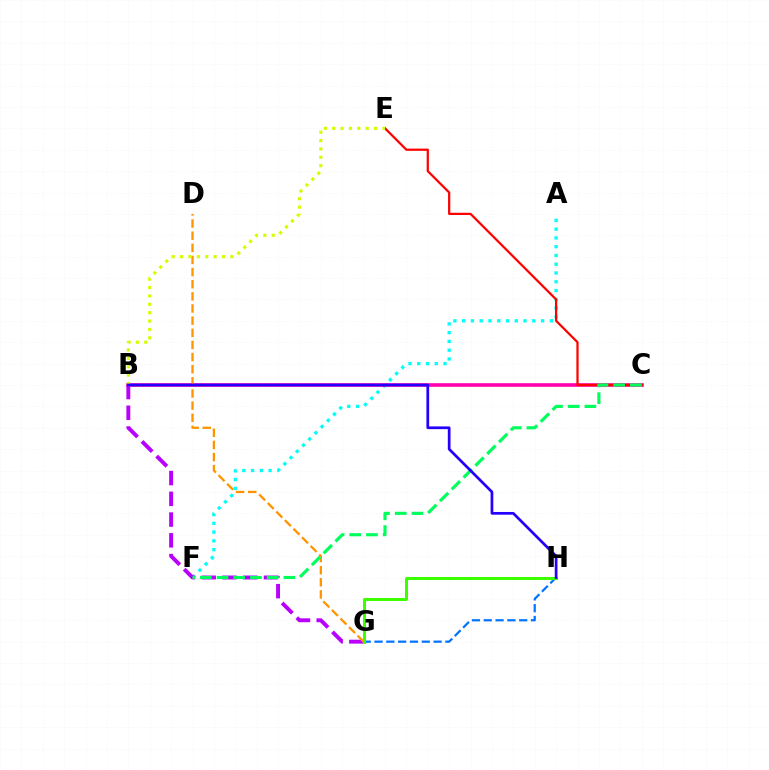{('A', 'F'): [{'color': '#00fff6', 'line_style': 'dotted', 'thickness': 2.38}], ('B', 'C'): [{'color': '#ff00ac', 'line_style': 'solid', 'thickness': 2.59}], ('G', 'H'): [{'color': '#0074ff', 'line_style': 'dashed', 'thickness': 1.6}, {'color': '#3dff00', 'line_style': 'solid', 'thickness': 2.17}], ('B', 'G'): [{'color': '#b900ff', 'line_style': 'dashed', 'thickness': 2.82}], ('C', 'E'): [{'color': '#ff0000', 'line_style': 'solid', 'thickness': 1.61}], ('D', 'G'): [{'color': '#ff9400', 'line_style': 'dashed', 'thickness': 1.65}], ('C', 'F'): [{'color': '#00ff5c', 'line_style': 'dashed', 'thickness': 2.27}], ('B', 'E'): [{'color': '#d1ff00', 'line_style': 'dotted', 'thickness': 2.28}], ('B', 'H'): [{'color': '#2500ff', 'line_style': 'solid', 'thickness': 1.96}]}